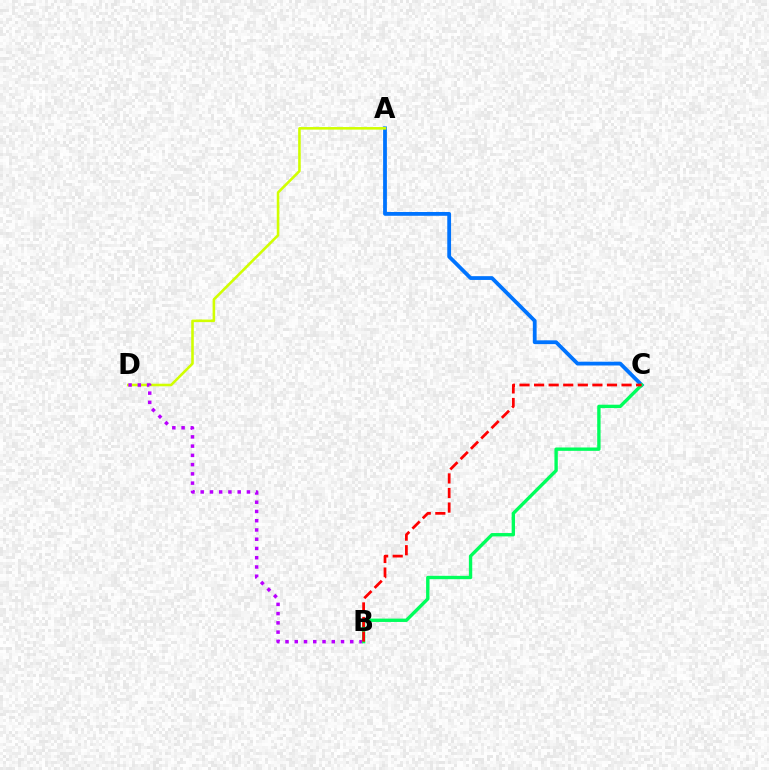{('A', 'C'): [{'color': '#0074ff', 'line_style': 'solid', 'thickness': 2.73}], ('A', 'D'): [{'color': '#d1ff00', 'line_style': 'solid', 'thickness': 1.86}], ('B', 'D'): [{'color': '#b900ff', 'line_style': 'dotted', 'thickness': 2.51}], ('B', 'C'): [{'color': '#00ff5c', 'line_style': 'solid', 'thickness': 2.42}, {'color': '#ff0000', 'line_style': 'dashed', 'thickness': 1.98}]}